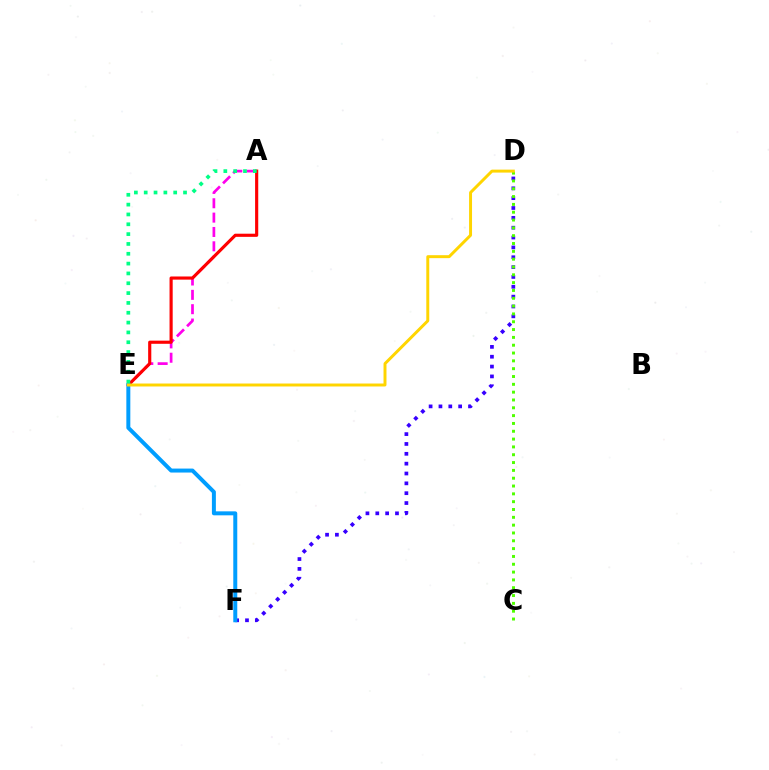{('A', 'E'): [{'color': '#ff00ed', 'line_style': 'dashed', 'thickness': 1.95}, {'color': '#ff0000', 'line_style': 'solid', 'thickness': 2.27}, {'color': '#00ff86', 'line_style': 'dotted', 'thickness': 2.67}], ('D', 'F'): [{'color': '#3700ff', 'line_style': 'dotted', 'thickness': 2.68}], ('E', 'F'): [{'color': '#009eff', 'line_style': 'solid', 'thickness': 2.86}], ('C', 'D'): [{'color': '#4fff00', 'line_style': 'dotted', 'thickness': 2.13}], ('D', 'E'): [{'color': '#ffd500', 'line_style': 'solid', 'thickness': 2.13}]}